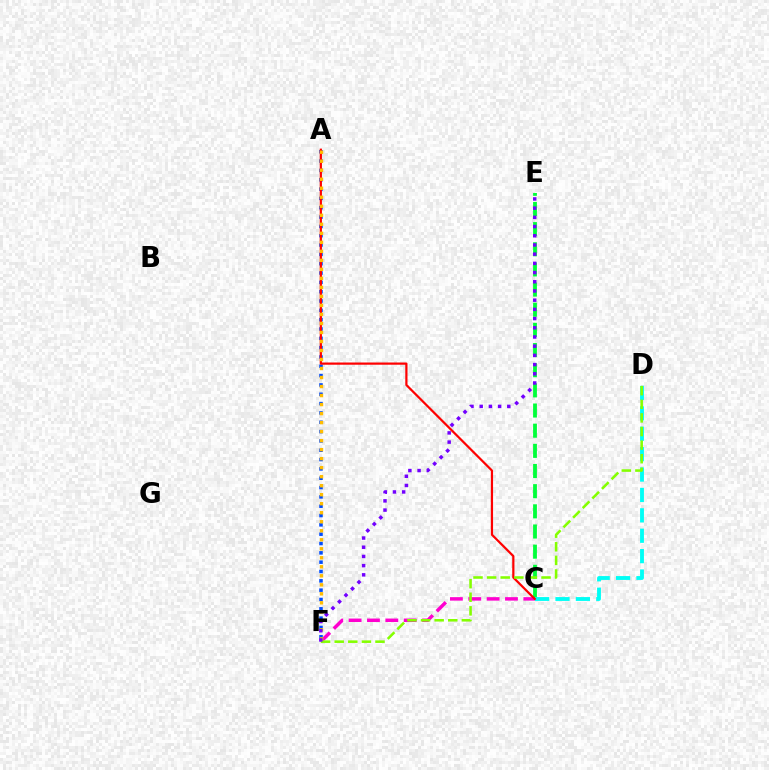{('C', 'F'): [{'color': '#ff00cf', 'line_style': 'dashed', 'thickness': 2.49}], ('C', 'E'): [{'color': '#00ff39', 'line_style': 'dashed', 'thickness': 2.74}], ('C', 'D'): [{'color': '#00fff6', 'line_style': 'dashed', 'thickness': 2.77}], ('A', 'F'): [{'color': '#004bff', 'line_style': 'dotted', 'thickness': 2.53}, {'color': '#ffbd00', 'line_style': 'dotted', 'thickness': 2.45}], ('A', 'C'): [{'color': '#ff0000', 'line_style': 'solid', 'thickness': 1.6}], ('D', 'F'): [{'color': '#84ff00', 'line_style': 'dashed', 'thickness': 1.85}], ('E', 'F'): [{'color': '#7200ff', 'line_style': 'dotted', 'thickness': 2.5}]}